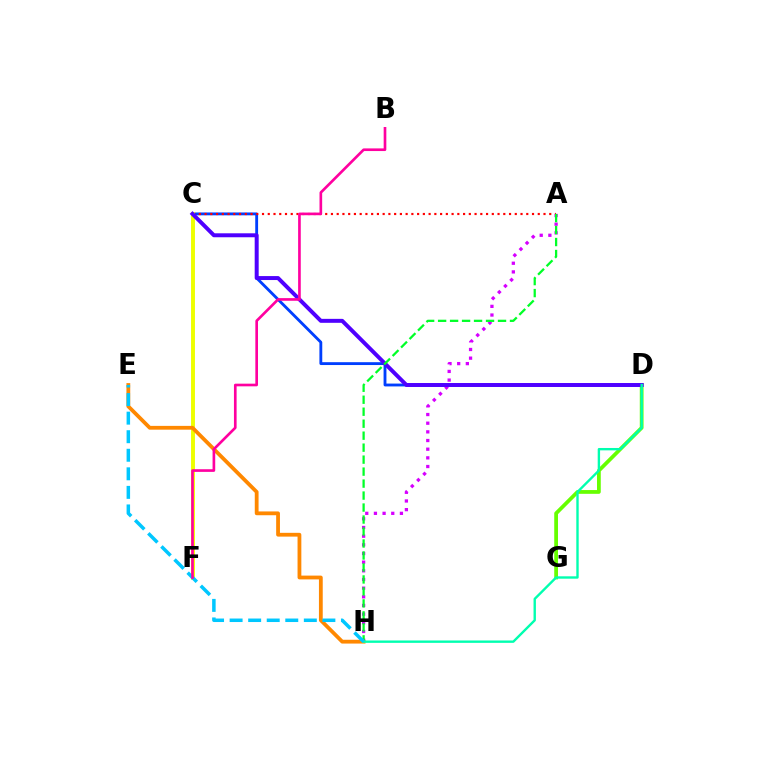{('D', 'G'): [{'color': '#66ff00', 'line_style': 'solid', 'thickness': 2.71}], ('C', 'D'): [{'color': '#003fff', 'line_style': 'solid', 'thickness': 2.05}, {'color': '#4f00ff', 'line_style': 'solid', 'thickness': 2.85}], ('A', 'C'): [{'color': '#ff0000', 'line_style': 'dotted', 'thickness': 1.56}], ('C', 'F'): [{'color': '#eeff00', 'line_style': 'solid', 'thickness': 2.82}], ('A', 'H'): [{'color': '#d600ff', 'line_style': 'dotted', 'thickness': 2.35}, {'color': '#00ff27', 'line_style': 'dashed', 'thickness': 1.63}], ('E', 'H'): [{'color': '#ff8800', 'line_style': 'solid', 'thickness': 2.73}, {'color': '#00c7ff', 'line_style': 'dashed', 'thickness': 2.52}], ('D', 'H'): [{'color': '#00ffaf', 'line_style': 'solid', 'thickness': 1.71}], ('B', 'F'): [{'color': '#ff00a0', 'line_style': 'solid', 'thickness': 1.91}]}